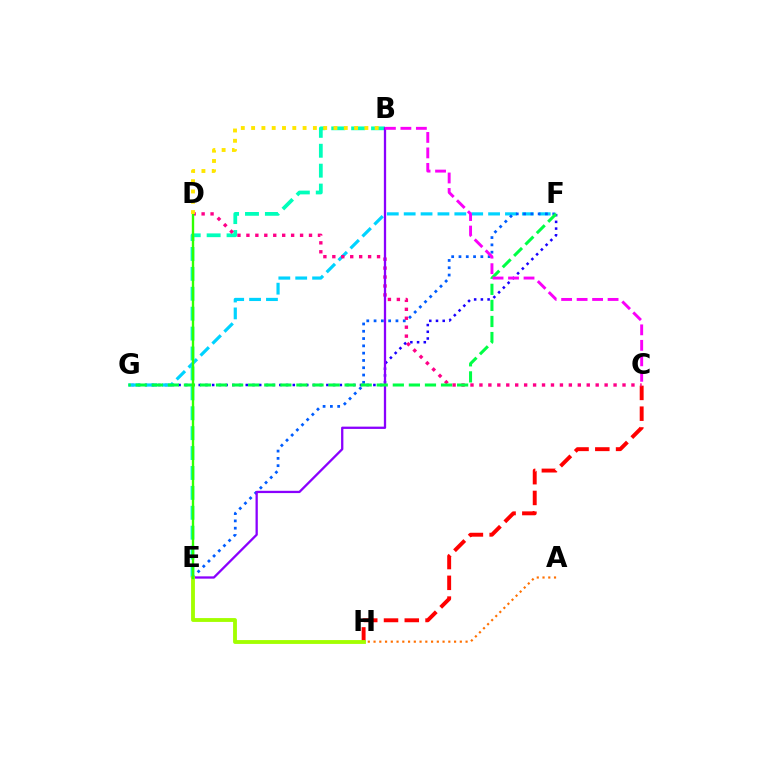{('F', 'G'): [{'color': '#1900ff', 'line_style': 'dotted', 'thickness': 1.83}, {'color': '#00d3ff', 'line_style': 'dashed', 'thickness': 2.29}, {'color': '#00ff45', 'line_style': 'dashed', 'thickness': 2.18}], ('B', 'E'): [{'color': '#00ffbb', 'line_style': 'dashed', 'thickness': 2.7}, {'color': '#8a00ff', 'line_style': 'solid', 'thickness': 1.65}], ('C', 'H'): [{'color': '#ff0000', 'line_style': 'dashed', 'thickness': 2.82}], ('E', 'F'): [{'color': '#005dff', 'line_style': 'dotted', 'thickness': 1.98}], ('C', 'D'): [{'color': '#ff0088', 'line_style': 'dotted', 'thickness': 2.43}], ('A', 'H'): [{'color': '#ff7000', 'line_style': 'dotted', 'thickness': 1.56}], ('E', 'H'): [{'color': '#a2ff00', 'line_style': 'solid', 'thickness': 2.76}], ('B', 'C'): [{'color': '#fa00f9', 'line_style': 'dashed', 'thickness': 2.1}], ('D', 'E'): [{'color': '#31ff00', 'line_style': 'solid', 'thickness': 1.71}], ('B', 'D'): [{'color': '#ffe600', 'line_style': 'dotted', 'thickness': 2.8}]}